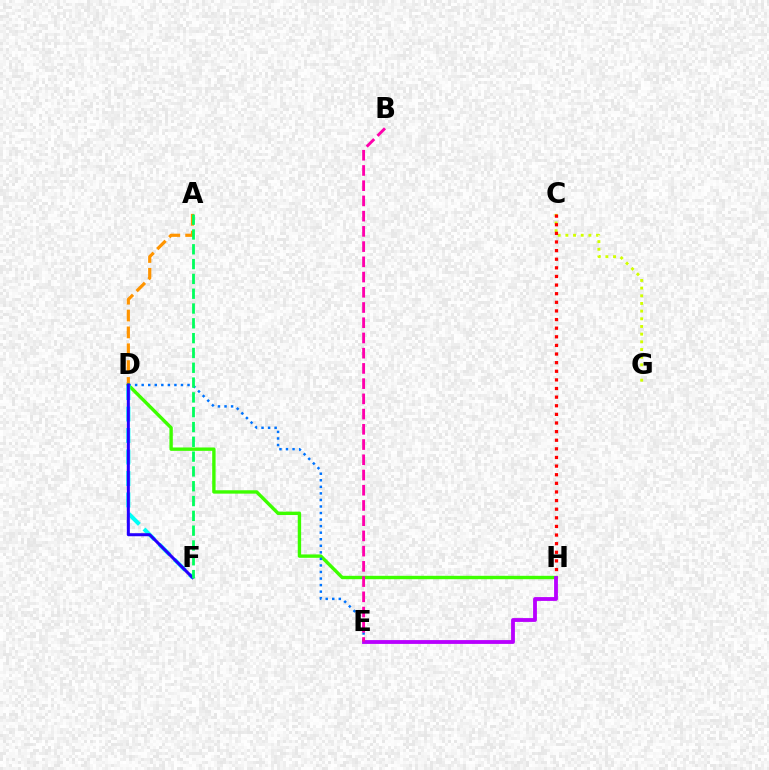{('A', 'D'): [{'color': '#ff9400', 'line_style': 'dashed', 'thickness': 2.29}], ('C', 'G'): [{'color': '#d1ff00', 'line_style': 'dotted', 'thickness': 2.08}], ('C', 'H'): [{'color': '#ff0000', 'line_style': 'dotted', 'thickness': 2.34}], ('D', 'H'): [{'color': '#3dff00', 'line_style': 'solid', 'thickness': 2.43}], ('E', 'H'): [{'color': '#b900ff', 'line_style': 'solid', 'thickness': 2.75}], ('D', 'E'): [{'color': '#0074ff', 'line_style': 'dotted', 'thickness': 1.78}], ('B', 'E'): [{'color': '#ff00ac', 'line_style': 'dashed', 'thickness': 2.07}], ('D', 'F'): [{'color': '#00fff6', 'line_style': 'dashed', 'thickness': 2.92}, {'color': '#2500ff', 'line_style': 'solid', 'thickness': 2.18}], ('A', 'F'): [{'color': '#00ff5c', 'line_style': 'dashed', 'thickness': 2.01}]}